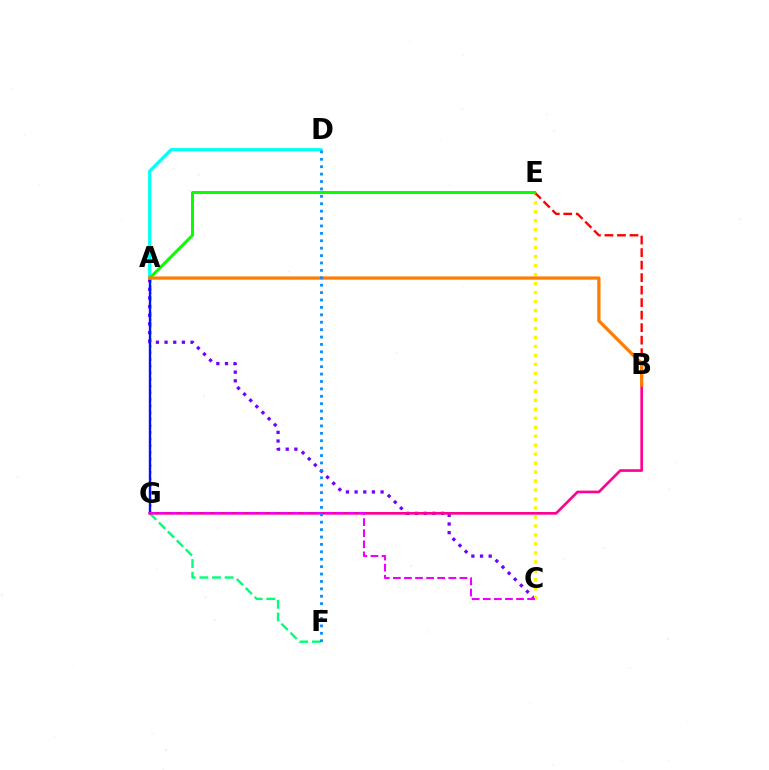{('F', 'G'): [{'color': '#00ff74', 'line_style': 'dashed', 'thickness': 1.72}], ('A', 'C'): [{'color': '#7200ff', 'line_style': 'dotted', 'thickness': 2.35}], ('A', 'D'): [{'color': '#00fff6', 'line_style': 'solid', 'thickness': 2.33}], ('A', 'G'): [{'color': '#84ff00', 'line_style': 'dotted', 'thickness': 1.8}, {'color': '#0010ff', 'line_style': 'solid', 'thickness': 1.72}], ('C', 'E'): [{'color': '#fcf500', 'line_style': 'dotted', 'thickness': 2.44}], ('B', 'E'): [{'color': '#ff0000', 'line_style': 'dashed', 'thickness': 1.7}], ('A', 'E'): [{'color': '#08ff00', 'line_style': 'solid', 'thickness': 2.16}], ('B', 'G'): [{'color': '#ff0094', 'line_style': 'solid', 'thickness': 1.91}], ('C', 'G'): [{'color': '#ee00ff', 'line_style': 'dashed', 'thickness': 1.51}], ('A', 'B'): [{'color': '#ff7c00', 'line_style': 'solid', 'thickness': 2.33}], ('D', 'F'): [{'color': '#008cff', 'line_style': 'dotted', 'thickness': 2.01}]}